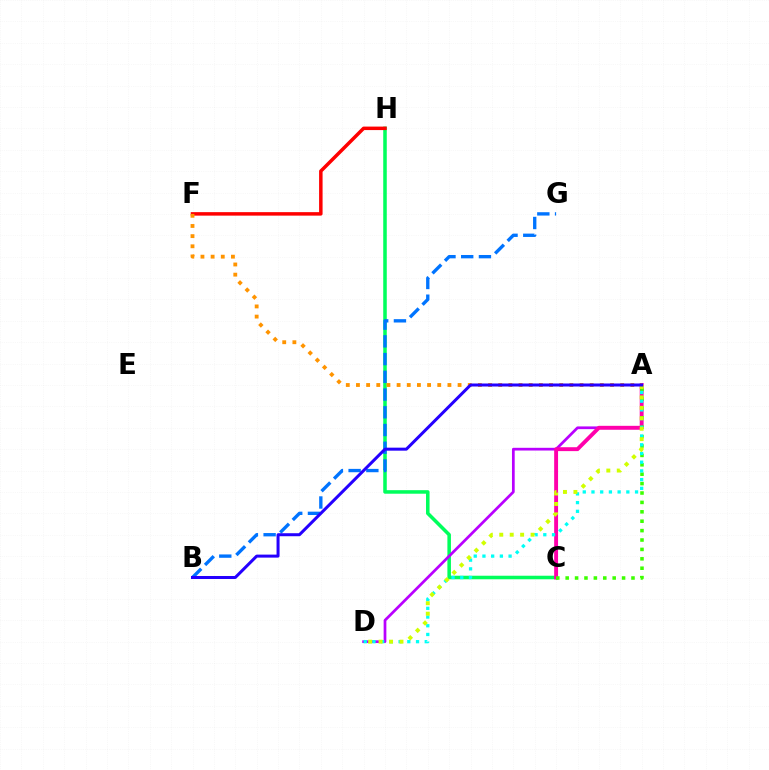{('C', 'H'): [{'color': '#00ff5c', 'line_style': 'solid', 'thickness': 2.55}], ('A', 'D'): [{'color': '#b900ff', 'line_style': 'solid', 'thickness': 1.96}, {'color': '#00fff6', 'line_style': 'dotted', 'thickness': 2.37}, {'color': '#d1ff00', 'line_style': 'dotted', 'thickness': 2.84}], ('B', 'G'): [{'color': '#0074ff', 'line_style': 'dashed', 'thickness': 2.41}], ('F', 'H'): [{'color': '#ff0000', 'line_style': 'solid', 'thickness': 2.51}], ('A', 'C'): [{'color': '#ff00ac', 'line_style': 'solid', 'thickness': 2.81}, {'color': '#3dff00', 'line_style': 'dotted', 'thickness': 2.55}], ('A', 'F'): [{'color': '#ff9400', 'line_style': 'dotted', 'thickness': 2.76}], ('A', 'B'): [{'color': '#2500ff', 'line_style': 'solid', 'thickness': 2.17}]}